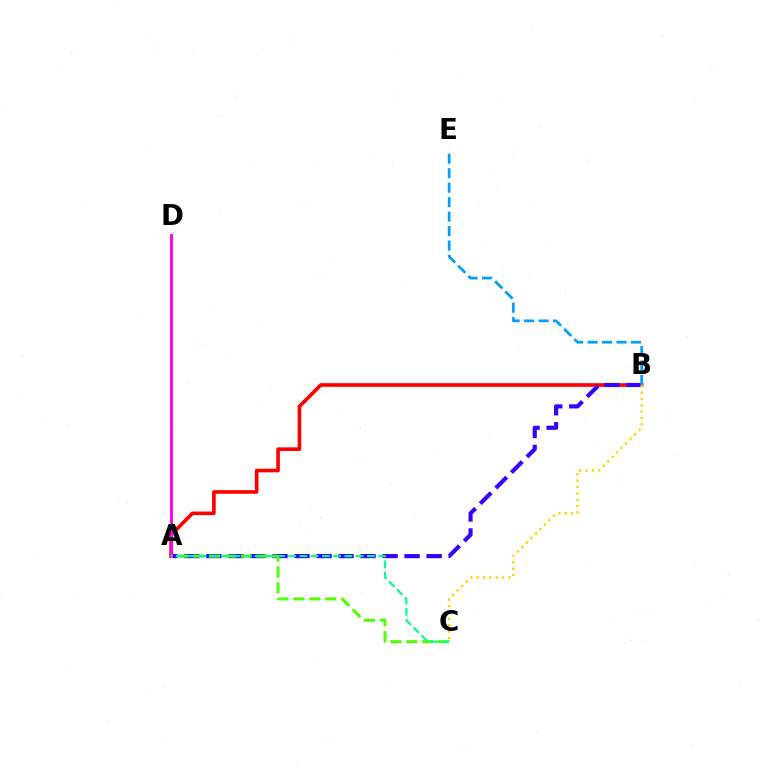{('A', 'B'): [{'color': '#ff0000', 'line_style': 'solid', 'thickness': 2.62}, {'color': '#3700ff', 'line_style': 'dashed', 'thickness': 2.99}], ('A', 'D'): [{'color': '#ff00ed', 'line_style': 'solid', 'thickness': 2.06}], ('A', 'C'): [{'color': '#4fff00', 'line_style': 'dashed', 'thickness': 2.16}, {'color': '#00ff86', 'line_style': 'dashed', 'thickness': 1.53}], ('B', 'E'): [{'color': '#009eff', 'line_style': 'dashed', 'thickness': 1.97}], ('B', 'C'): [{'color': '#ffd500', 'line_style': 'dotted', 'thickness': 1.73}]}